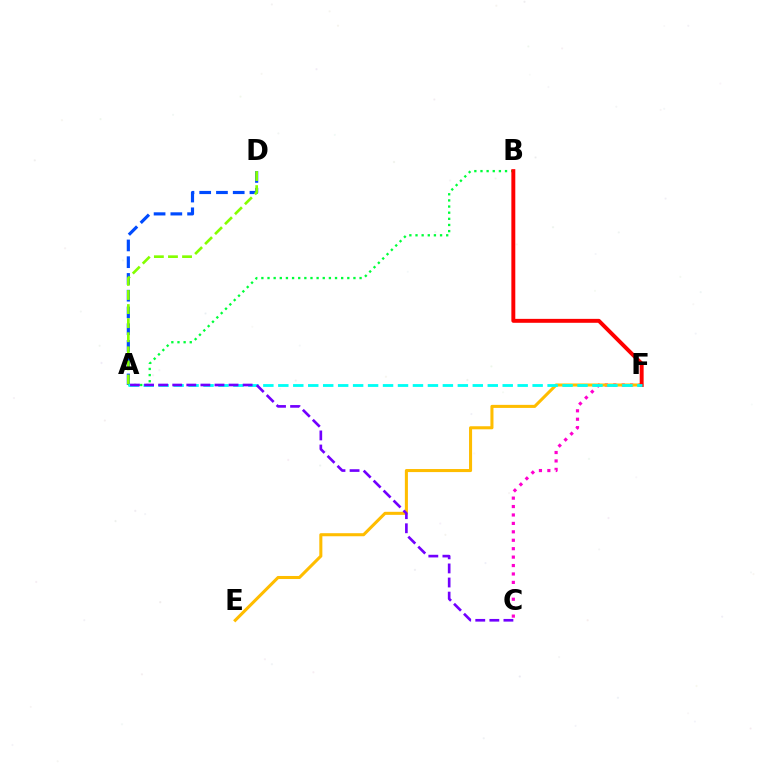{('A', 'B'): [{'color': '#00ff39', 'line_style': 'dotted', 'thickness': 1.67}], ('A', 'D'): [{'color': '#004bff', 'line_style': 'dashed', 'thickness': 2.28}, {'color': '#84ff00', 'line_style': 'dashed', 'thickness': 1.91}], ('C', 'F'): [{'color': '#ff00cf', 'line_style': 'dotted', 'thickness': 2.29}], ('E', 'F'): [{'color': '#ffbd00', 'line_style': 'solid', 'thickness': 2.2}], ('B', 'F'): [{'color': '#ff0000', 'line_style': 'solid', 'thickness': 2.83}], ('A', 'F'): [{'color': '#00fff6', 'line_style': 'dashed', 'thickness': 2.03}], ('A', 'C'): [{'color': '#7200ff', 'line_style': 'dashed', 'thickness': 1.91}]}